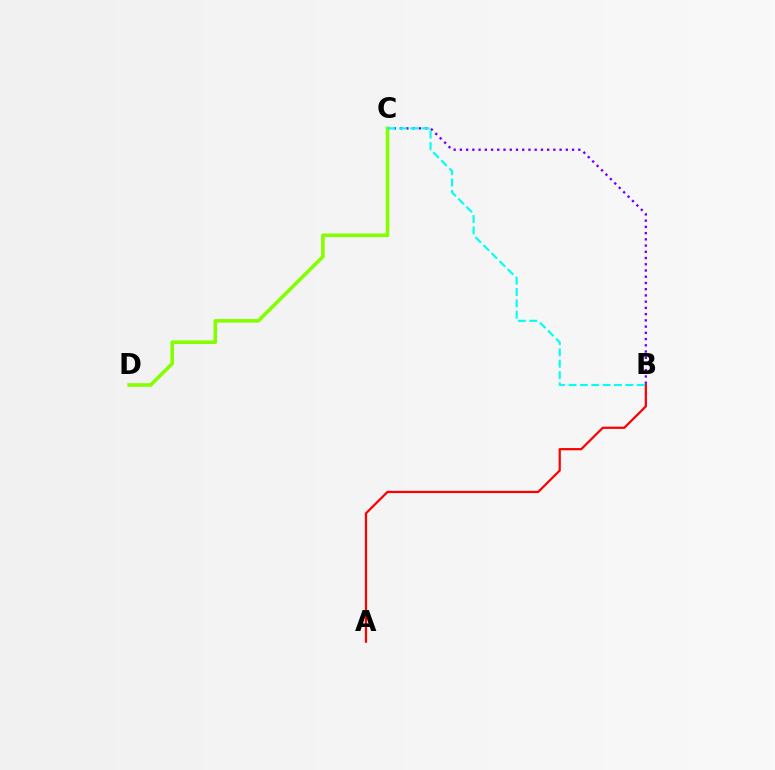{('B', 'C'): [{'color': '#7200ff', 'line_style': 'dotted', 'thickness': 1.69}, {'color': '#00fff6', 'line_style': 'dashed', 'thickness': 1.54}], ('A', 'B'): [{'color': '#ff0000', 'line_style': 'solid', 'thickness': 1.61}], ('C', 'D'): [{'color': '#84ff00', 'line_style': 'solid', 'thickness': 2.59}]}